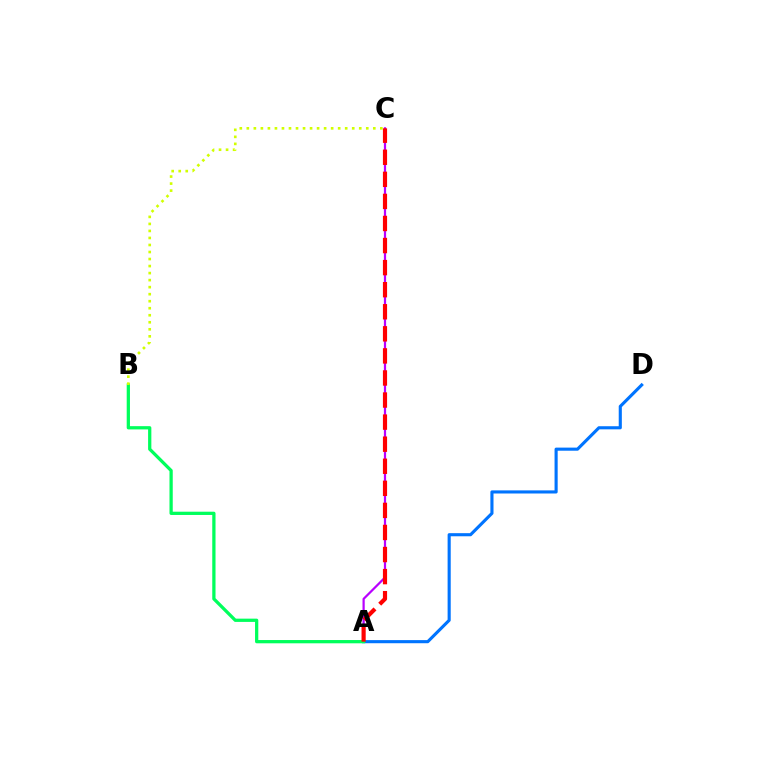{('A', 'D'): [{'color': '#0074ff', 'line_style': 'solid', 'thickness': 2.24}], ('A', 'C'): [{'color': '#b900ff', 'line_style': 'solid', 'thickness': 1.59}, {'color': '#ff0000', 'line_style': 'dashed', 'thickness': 3.0}], ('A', 'B'): [{'color': '#00ff5c', 'line_style': 'solid', 'thickness': 2.35}], ('B', 'C'): [{'color': '#d1ff00', 'line_style': 'dotted', 'thickness': 1.91}]}